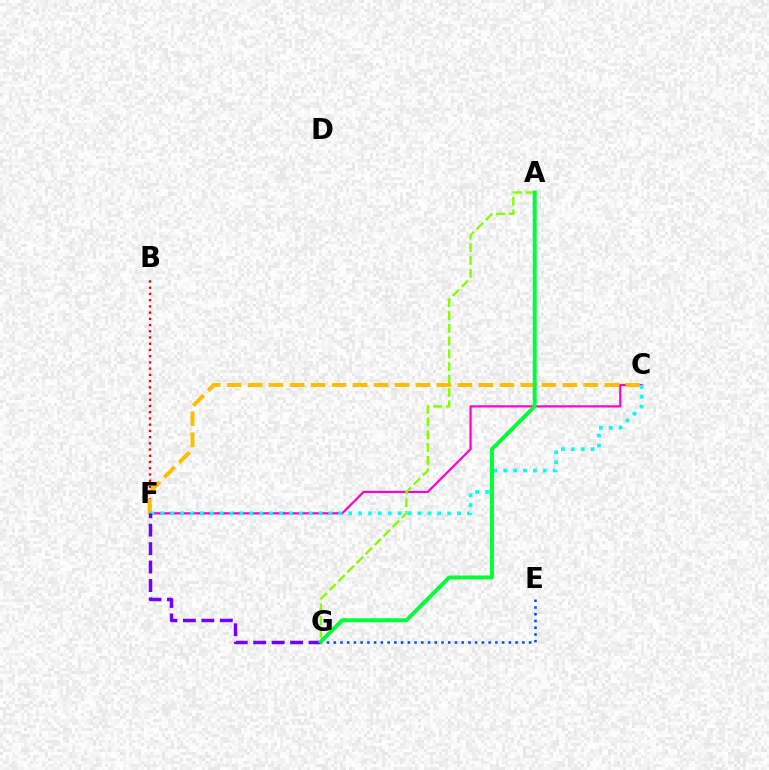{('E', 'G'): [{'color': '#004bff', 'line_style': 'dotted', 'thickness': 1.83}], ('C', 'F'): [{'color': '#ff00cf', 'line_style': 'solid', 'thickness': 1.59}, {'color': '#ffbd00', 'line_style': 'dashed', 'thickness': 2.85}, {'color': '#00fff6', 'line_style': 'dotted', 'thickness': 2.69}], ('A', 'G'): [{'color': '#84ff00', 'line_style': 'dashed', 'thickness': 1.74}, {'color': '#00ff39', 'line_style': 'solid', 'thickness': 2.85}], ('B', 'F'): [{'color': '#ff0000', 'line_style': 'dotted', 'thickness': 1.69}], ('F', 'G'): [{'color': '#7200ff', 'line_style': 'dashed', 'thickness': 2.51}]}